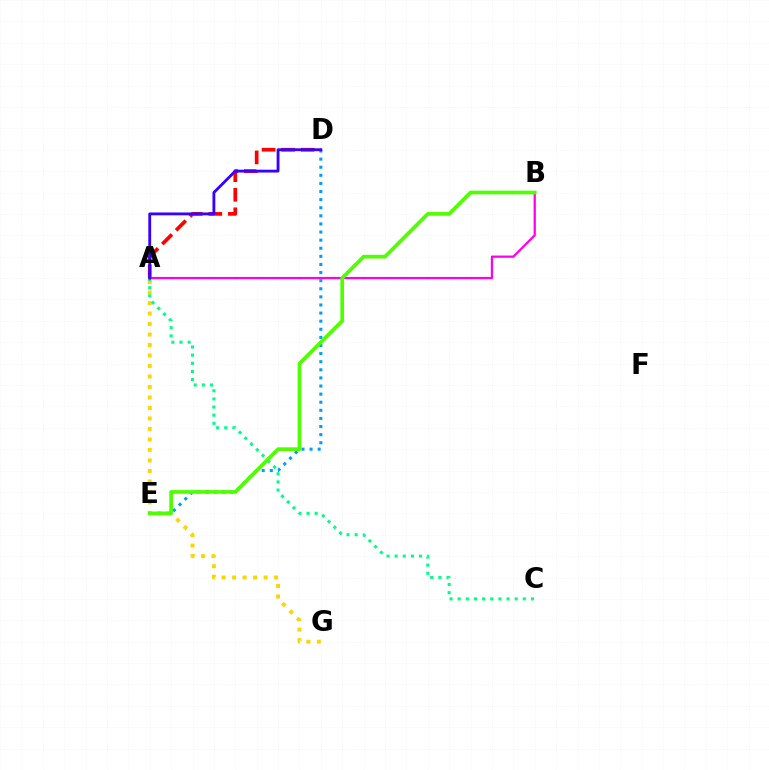{('D', 'E'): [{'color': '#009eff', 'line_style': 'dotted', 'thickness': 2.2}], ('A', 'G'): [{'color': '#ffd500', 'line_style': 'dotted', 'thickness': 2.85}], ('A', 'D'): [{'color': '#ff0000', 'line_style': 'dashed', 'thickness': 2.66}, {'color': '#3700ff', 'line_style': 'solid', 'thickness': 2.04}], ('A', 'C'): [{'color': '#00ff86', 'line_style': 'dotted', 'thickness': 2.21}], ('A', 'B'): [{'color': '#ff00ed', 'line_style': 'solid', 'thickness': 1.63}], ('B', 'E'): [{'color': '#4fff00', 'line_style': 'solid', 'thickness': 2.65}]}